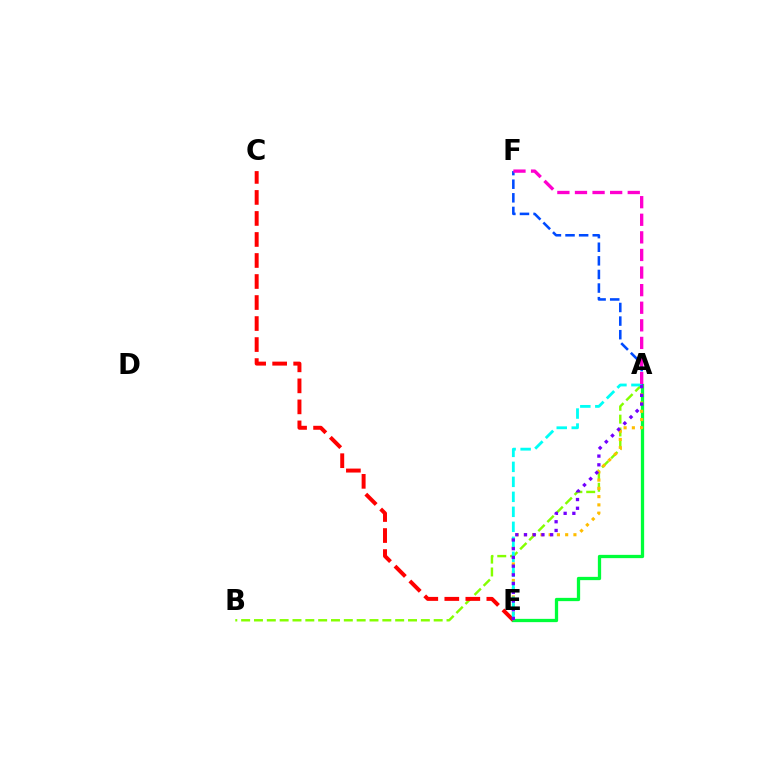{('A', 'E'): [{'color': '#00ff39', 'line_style': 'solid', 'thickness': 2.36}, {'color': '#ffbd00', 'line_style': 'dotted', 'thickness': 2.24}, {'color': '#00fff6', 'line_style': 'dashed', 'thickness': 2.04}, {'color': '#7200ff', 'line_style': 'dotted', 'thickness': 2.37}], ('A', 'B'): [{'color': '#84ff00', 'line_style': 'dashed', 'thickness': 1.74}], ('C', 'E'): [{'color': '#ff0000', 'line_style': 'dashed', 'thickness': 2.86}], ('A', 'F'): [{'color': '#004bff', 'line_style': 'dashed', 'thickness': 1.85}, {'color': '#ff00cf', 'line_style': 'dashed', 'thickness': 2.39}]}